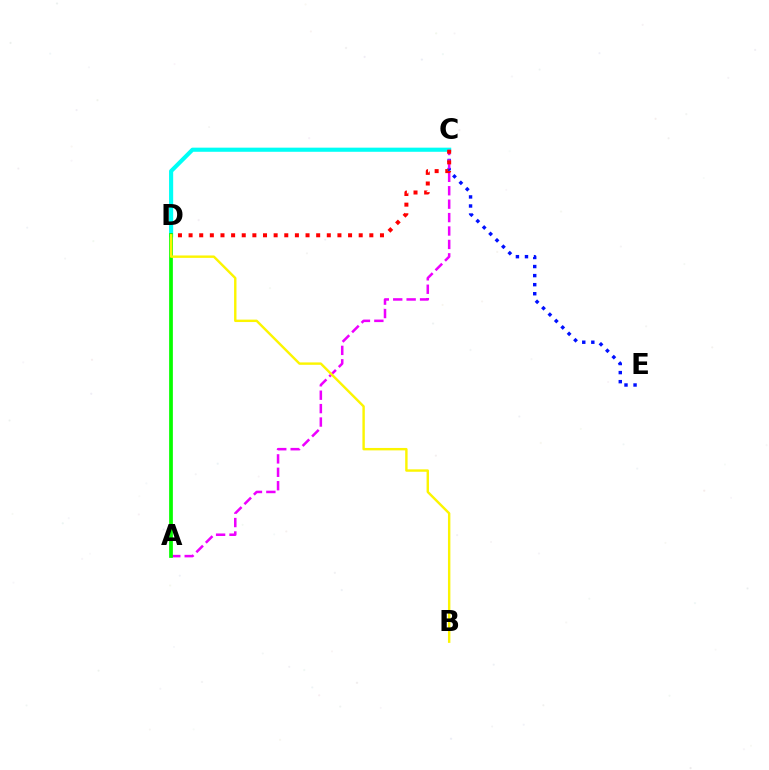{('C', 'E'): [{'color': '#0010ff', 'line_style': 'dotted', 'thickness': 2.46}], ('C', 'D'): [{'color': '#00fff6', 'line_style': 'solid', 'thickness': 2.97}, {'color': '#ff0000', 'line_style': 'dotted', 'thickness': 2.89}], ('A', 'C'): [{'color': '#ee00ff', 'line_style': 'dashed', 'thickness': 1.82}], ('A', 'D'): [{'color': '#08ff00', 'line_style': 'solid', 'thickness': 2.69}], ('B', 'D'): [{'color': '#fcf500', 'line_style': 'solid', 'thickness': 1.73}]}